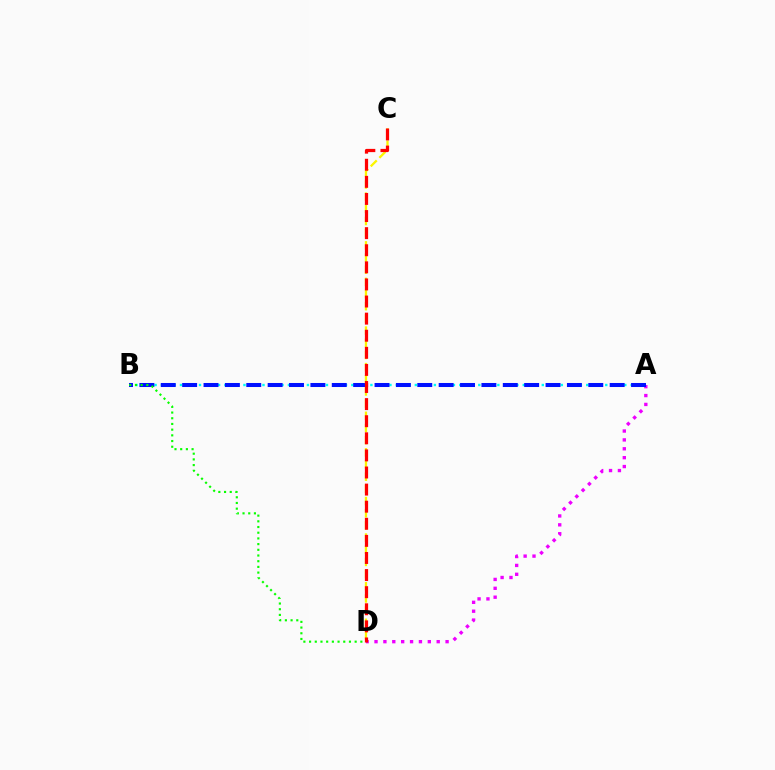{('A', 'D'): [{'color': '#ee00ff', 'line_style': 'dotted', 'thickness': 2.41}], ('A', 'B'): [{'color': '#00fff6', 'line_style': 'dotted', 'thickness': 1.72}, {'color': '#0010ff', 'line_style': 'dashed', 'thickness': 2.9}], ('C', 'D'): [{'color': '#fcf500', 'line_style': 'dashed', 'thickness': 1.65}, {'color': '#ff0000', 'line_style': 'dashed', 'thickness': 2.32}], ('B', 'D'): [{'color': '#08ff00', 'line_style': 'dotted', 'thickness': 1.55}]}